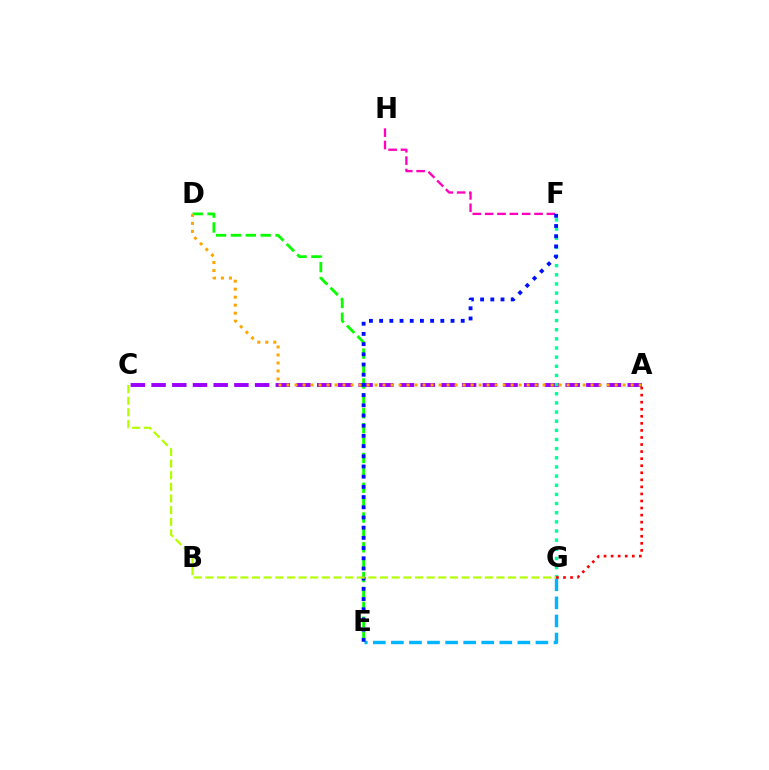{('F', 'H'): [{'color': '#ff00bd', 'line_style': 'dashed', 'thickness': 1.68}], ('A', 'C'): [{'color': '#9b00ff', 'line_style': 'dashed', 'thickness': 2.81}], ('D', 'E'): [{'color': '#08ff00', 'line_style': 'dashed', 'thickness': 2.02}], ('F', 'G'): [{'color': '#00ff9d', 'line_style': 'dotted', 'thickness': 2.49}], ('E', 'G'): [{'color': '#00b5ff', 'line_style': 'dashed', 'thickness': 2.45}], ('E', 'F'): [{'color': '#0010ff', 'line_style': 'dotted', 'thickness': 2.77}], ('C', 'G'): [{'color': '#b3ff00', 'line_style': 'dashed', 'thickness': 1.58}], ('A', 'D'): [{'color': '#ffa500', 'line_style': 'dotted', 'thickness': 2.17}], ('A', 'G'): [{'color': '#ff0000', 'line_style': 'dotted', 'thickness': 1.92}]}